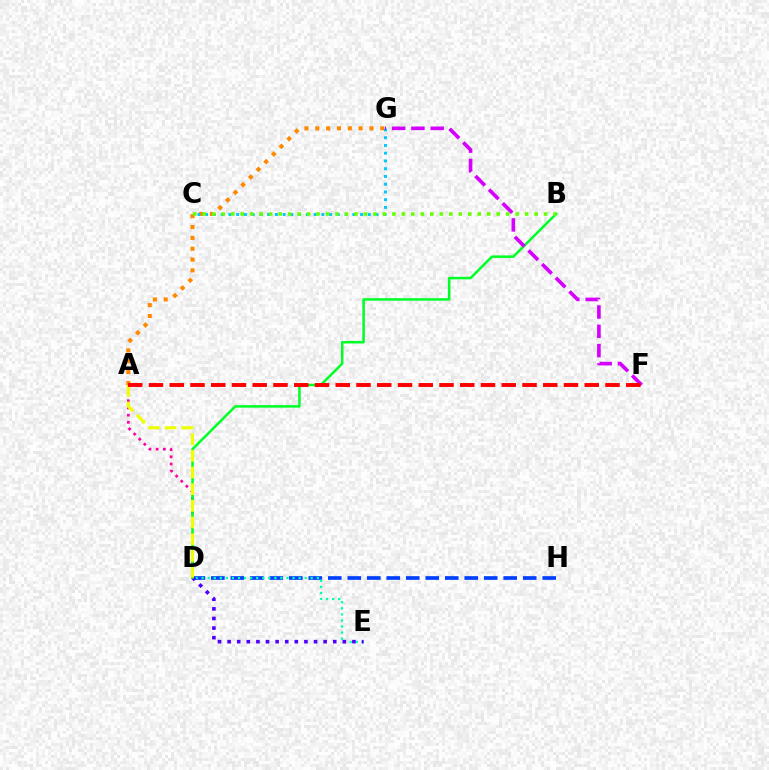{('A', 'D'): [{'color': '#ff00a0', 'line_style': 'dotted', 'thickness': 1.95}, {'color': '#eeff00', 'line_style': 'dashed', 'thickness': 2.26}], ('D', 'H'): [{'color': '#003fff', 'line_style': 'dashed', 'thickness': 2.65}], ('D', 'E'): [{'color': '#00ffaf', 'line_style': 'dotted', 'thickness': 1.65}, {'color': '#4f00ff', 'line_style': 'dotted', 'thickness': 2.61}], ('B', 'D'): [{'color': '#00ff27', 'line_style': 'solid', 'thickness': 1.81}], ('A', 'G'): [{'color': '#ff8800', 'line_style': 'dotted', 'thickness': 2.94}], ('C', 'G'): [{'color': '#00c7ff', 'line_style': 'dotted', 'thickness': 2.1}], ('F', 'G'): [{'color': '#d600ff', 'line_style': 'dashed', 'thickness': 2.62}], ('B', 'C'): [{'color': '#66ff00', 'line_style': 'dotted', 'thickness': 2.58}], ('A', 'F'): [{'color': '#ff0000', 'line_style': 'dashed', 'thickness': 2.82}]}